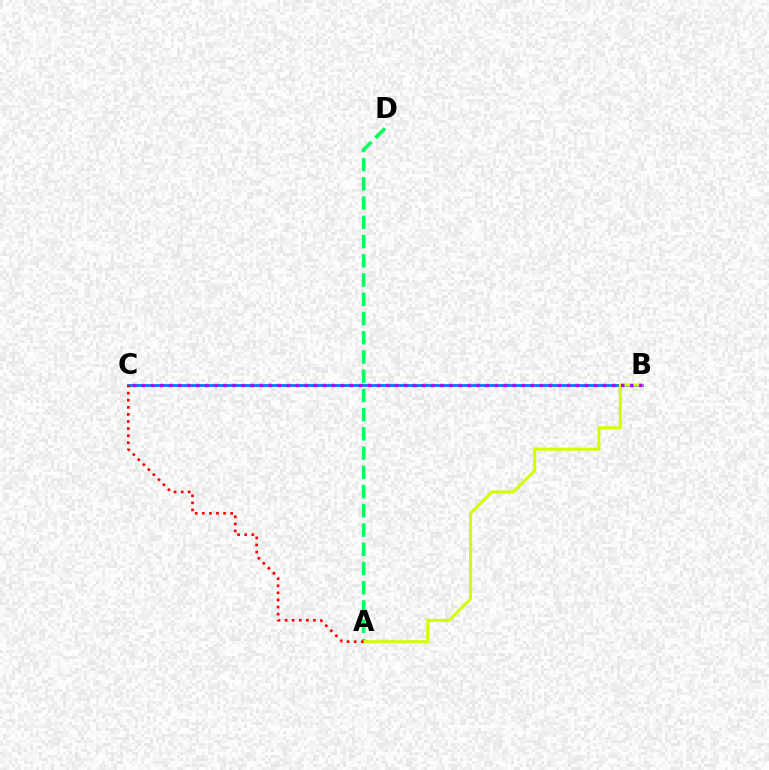{('B', 'C'): [{'color': '#0074ff', 'line_style': 'solid', 'thickness': 1.98}, {'color': '#b900ff', 'line_style': 'dotted', 'thickness': 2.46}], ('A', 'D'): [{'color': '#00ff5c', 'line_style': 'dashed', 'thickness': 2.61}], ('A', 'B'): [{'color': '#d1ff00', 'line_style': 'solid', 'thickness': 2.2}], ('A', 'C'): [{'color': '#ff0000', 'line_style': 'dotted', 'thickness': 1.93}]}